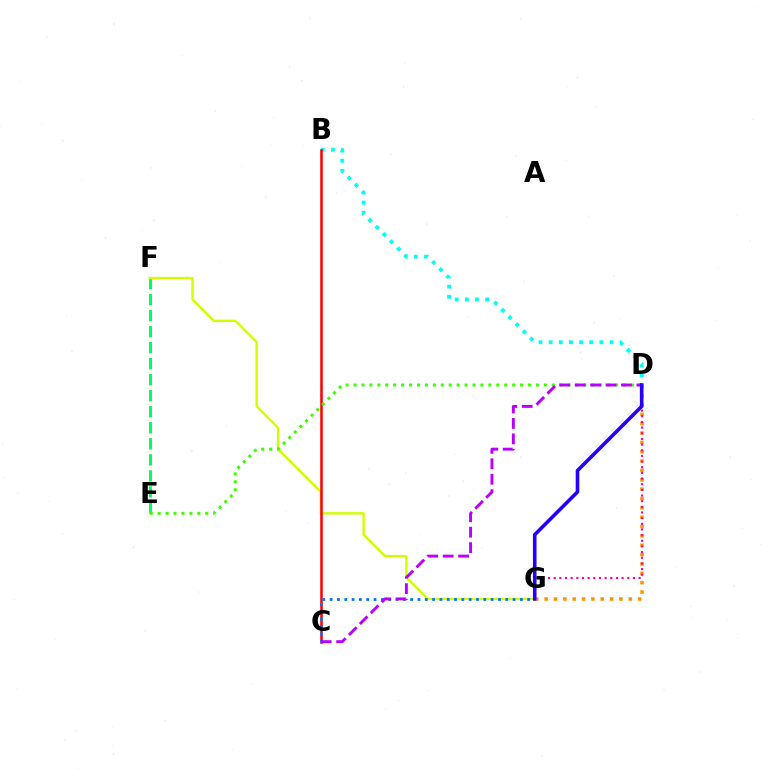{('E', 'F'): [{'color': '#00ff5c', 'line_style': 'dashed', 'thickness': 2.18}], ('F', 'G'): [{'color': '#d1ff00', 'line_style': 'solid', 'thickness': 1.72}], ('B', 'D'): [{'color': '#00fff6', 'line_style': 'dotted', 'thickness': 2.76}], ('B', 'C'): [{'color': '#ff0000', 'line_style': 'solid', 'thickness': 1.83}], ('C', 'G'): [{'color': '#0074ff', 'line_style': 'dotted', 'thickness': 1.99}], ('D', 'G'): [{'color': '#ff9400', 'line_style': 'dotted', 'thickness': 2.54}, {'color': '#ff00ac', 'line_style': 'dotted', 'thickness': 1.54}, {'color': '#2500ff', 'line_style': 'solid', 'thickness': 2.59}], ('D', 'E'): [{'color': '#3dff00', 'line_style': 'dotted', 'thickness': 2.15}], ('C', 'D'): [{'color': '#b900ff', 'line_style': 'dashed', 'thickness': 2.1}]}